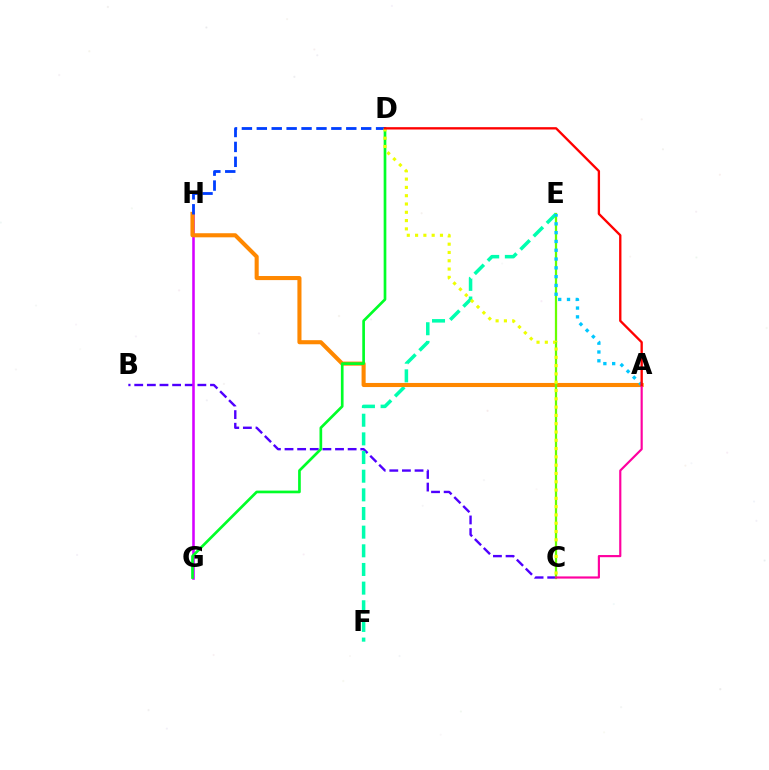{('B', 'C'): [{'color': '#4f00ff', 'line_style': 'dashed', 'thickness': 1.72}], ('G', 'H'): [{'color': '#d600ff', 'line_style': 'solid', 'thickness': 1.85}], ('E', 'F'): [{'color': '#00ffaf', 'line_style': 'dashed', 'thickness': 2.53}], ('A', 'H'): [{'color': '#ff8800', 'line_style': 'solid', 'thickness': 2.94}], ('D', 'G'): [{'color': '#00ff27', 'line_style': 'solid', 'thickness': 1.93}], ('C', 'E'): [{'color': '#66ff00', 'line_style': 'solid', 'thickness': 1.62}], ('D', 'H'): [{'color': '#003fff', 'line_style': 'dashed', 'thickness': 2.03}], ('C', 'D'): [{'color': '#eeff00', 'line_style': 'dotted', 'thickness': 2.25}], ('A', 'E'): [{'color': '#00c7ff', 'line_style': 'dotted', 'thickness': 2.39}], ('A', 'C'): [{'color': '#ff00a0', 'line_style': 'solid', 'thickness': 1.56}], ('A', 'D'): [{'color': '#ff0000', 'line_style': 'solid', 'thickness': 1.68}]}